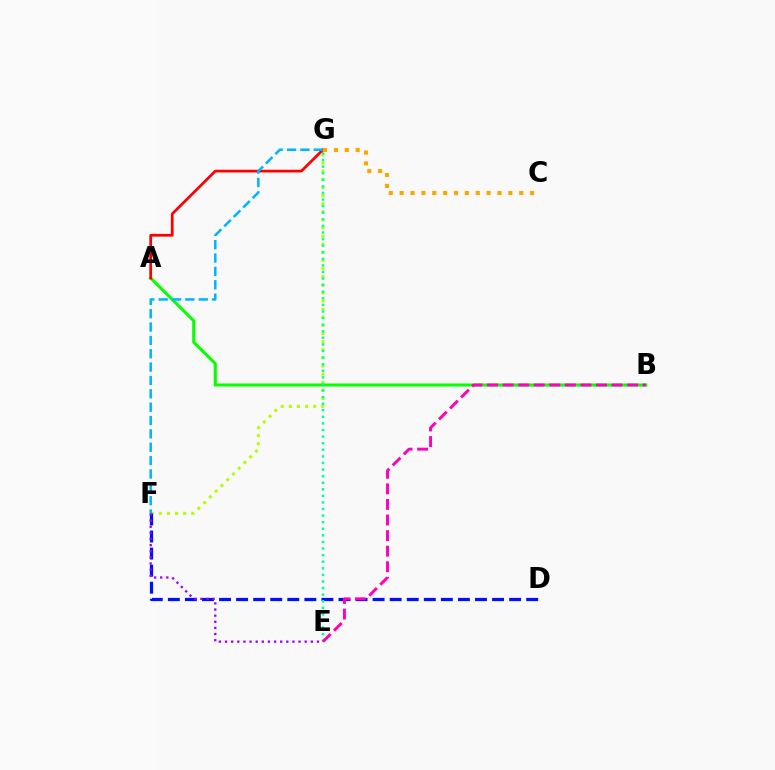{('F', 'G'): [{'color': '#b3ff00', 'line_style': 'dotted', 'thickness': 2.2}, {'color': '#00b5ff', 'line_style': 'dashed', 'thickness': 1.81}], ('D', 'F'): [{'color': '#0010ff', 'line_style': 'dashed', 'thickness': 2.32}], ('A', 'B'): [{'color': '#08ff00', 'line_style': 'solid', 'thickness': 2.2}], ('E', 'G'): [{'color': '#00ff9d', 'line_style': 'dotted', 'thickness': 1.79}], ('A', 'G'): [{'color': '#ff0000', 'line_style': 'solid', 'thickness': 1.98}], ('B', 'E'): [{'color': '#ff00bd', 'line_style': 'dashed', 'thickness': 2.11}], ('C', 'G'): [{'color': '#ffa500', 'line_style': 'dotted', 'thickness': 2.95}], ('E', 'F'): [{'color': '#9b00ff', 'line_style': 'dotted', 'thickness': 1.66}]}